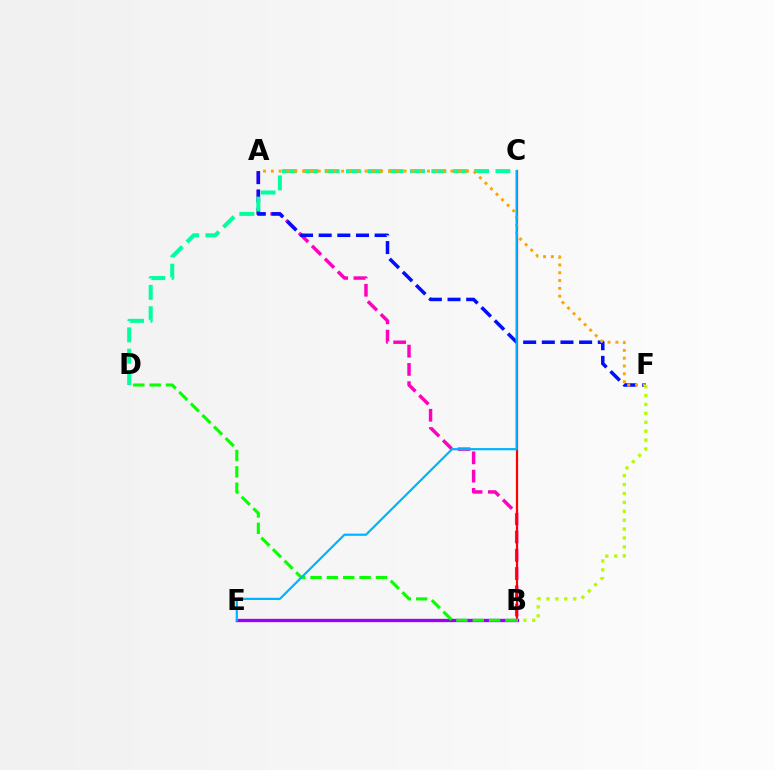{('A', 'B'): [{'color': '#ff00bd', 'line_style': 'dashed', 'thickness': 2.48}], ('A', 'F'): [{'color': '#0010ff', 'line_style': 'dashed', 'thickness': 2.53}, {'color': '#ffa500', 'line_style': 'dotted', 'thickness': 2.12}], ('B', 'C'): [{'color': '#ff0000', 'line_style': 'solid', 'thickness': 1.61}], ('C', 'D'): [{'color': '#00ff9d', 'line_style': 'dashed', 'thickness': 2.9}], ('B', 'E'): [{'color': '#9b00ff', 'line_style': 'solid', 'thickness': 2.4}], ('B', 'F'): [{'color': '#b3ff00', 'line_style': 'dotted', 'thickness': 2.42}], ('B', 'D'): [{'color': '#08ff00', 'line_style': 'dashed', 'thickness': 2.22}], ('C', 'E'): [{'color': '#00b5ff', 'line_style': 'solid', 'thickness': 1.58}]}